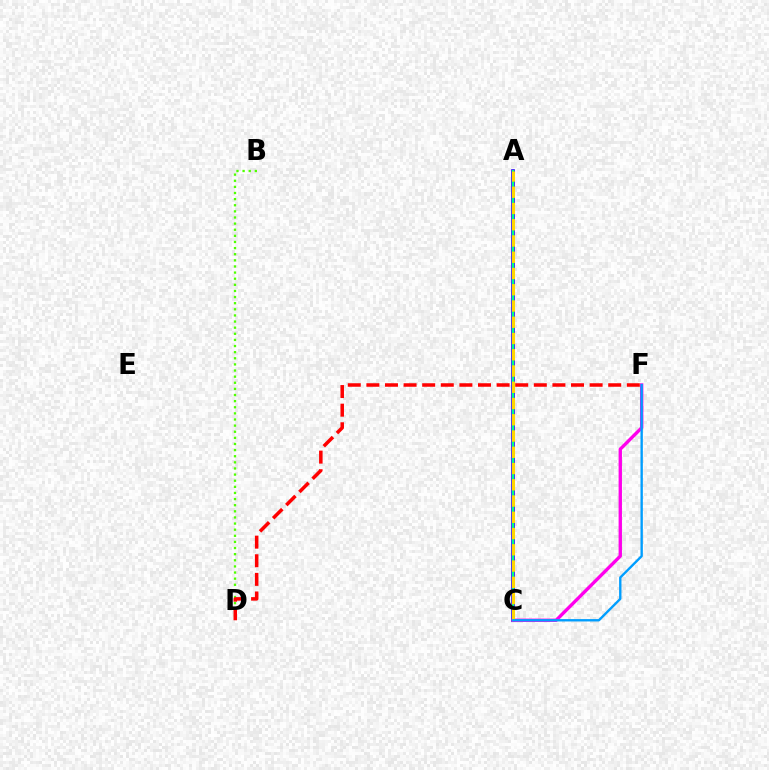{('A', 'C'): [{'color': '#3700ff', 'line_style': 'solid', 'thickness': 2.65}, {'color': '#00ff86', 'line_style': 'solid', 'thickness': 1.59}, {'color': '#ffd500', 'line_style': 'dashed', 'thickness': 2.21}], ('C', 'F'): [{'color': '#ff00ed', 'line_style': 'solid', 'thickness': 2.42}, {'color': '#009eff', 'line_style': 'solid', 'thickness': 1.71}], ('B', 'D'): [{'color': '#4fff00', 'line_style': 'dotted', 'thickness': 1.66}], ('D', 'F'): [{'color': '#ff0000', 'line_style': 'dashed', 'thickness': 2.53}]}